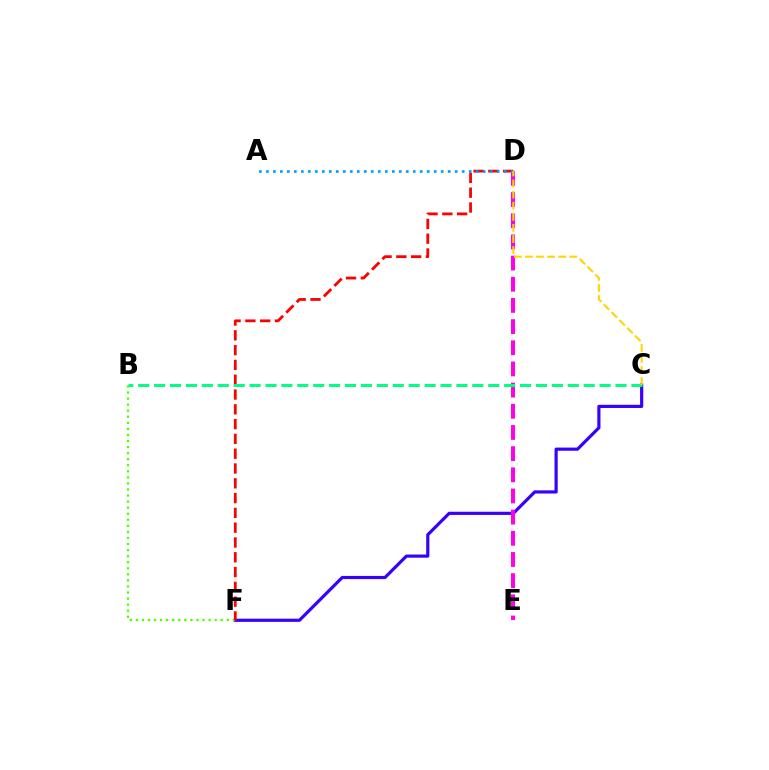{('C', 'F'): [{'color': '#3700ff', 'line_style': 'solid', 'thickness': 2.29}], ('D', 'E'): [{'color': '#ff00ed', 'line_style': 'dashed', 'thickness': 2.88}], ('B', 'F'): [{'color': '#4fff00', 'line_style': 'dotted', 'thickness': 1.65}], ('D', 'F'): [{'color': '#ff0000', 'line_style': 'dashed', 'thickness': 2.01}], ('A', 'D'): [{'color': '#009eff', 'line_style': 'dotted', 'thickness': 1.9}], ('B', 'C'): [{'color': '#00ff86', 'line_style': 'dashed', 'thickness': 2.16}], ('C', 'D'): [{'color': '#ffd500', 'line_style': 'dashed', 'thickness': 1.51}]}